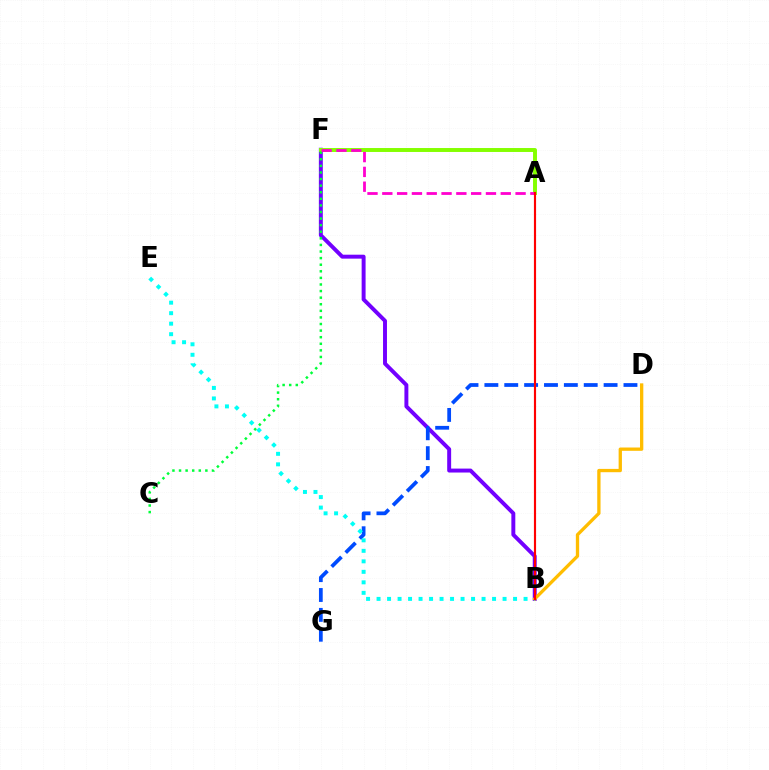{('B', 'F'): [{'color': '#7200ff', 'line_style': 'solid', 'thickness': 2.84}], ('B', 'D'): [{'color': '#ffbd00', 'line_style': 'solid', 'thickness': 2.38}], ('D', 'G'): [{'color': '#004bff', 'line_style': 'dashed', 'thickness': 2.7}], ('A', 'F'): [{'color': '#84ff00', 'line_style': 'solid', 'thickness': 2.84}, {'color': '#ff00cf', 'line_style': 'dashed', 'thickness': 2.01}], ('B', 'E'): [{'color': '#00fff6', 'line_style': 'dotted', 'thickness': 2.85}], ('C', 'F'): [{'color': '#00ff39', 'line_style': 'dotted', 'thickness': 1.79}], ('A', 'B'): [{'color': '#ff0000', 'line_style': 'solid', 'thickness': 1.56}]}